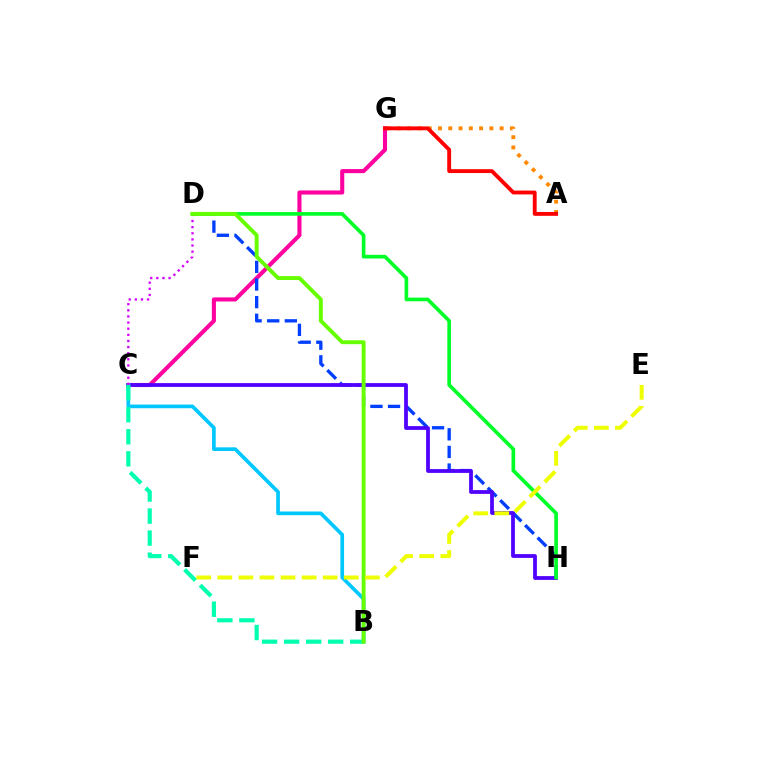{('C', 'G'): [{'color': '#ff00a0', 'line_style': 'solid', 'thickness': 2.94}], ('A', 'G'): [{'color': '#ff8800', 'line_style': 'dotted', 'thickness': 2.79}, {'color': '#ff0000', 'line_style': 'solid', 'thickness': 2.78}], ('D', 'H'): [{'color': '#003fff', 'line_style': 'dashed', 'thickness': 2.39}, {'color': '#00ff27', 'line_style': 'solid', 'thickness': 2.63}], ('C', 'H'): [{'color': '#4f00ff', 'line_style': 'solid', 'thickness': 2.72}], ('B', 'C'): [{'color': '#00c7ff', 'line_style': 'solid', 'thickness': 2.65}, {'color': '#00ffaf', 'line_style': 'dashed', 'thickness': 2.99}], ('C', 'D'): [{'color': '#d600ff', 'line_style': 'dotted', 'thickness': 1.66}], ('B', 'D'): [{'color': '#66ff00', 'line_style': 'solid', 'thickness': 2.81}], ('E', 'F'): [{'color': '#eeff00', 'line_style': 'dashed', 'thickness': 2.86}]}